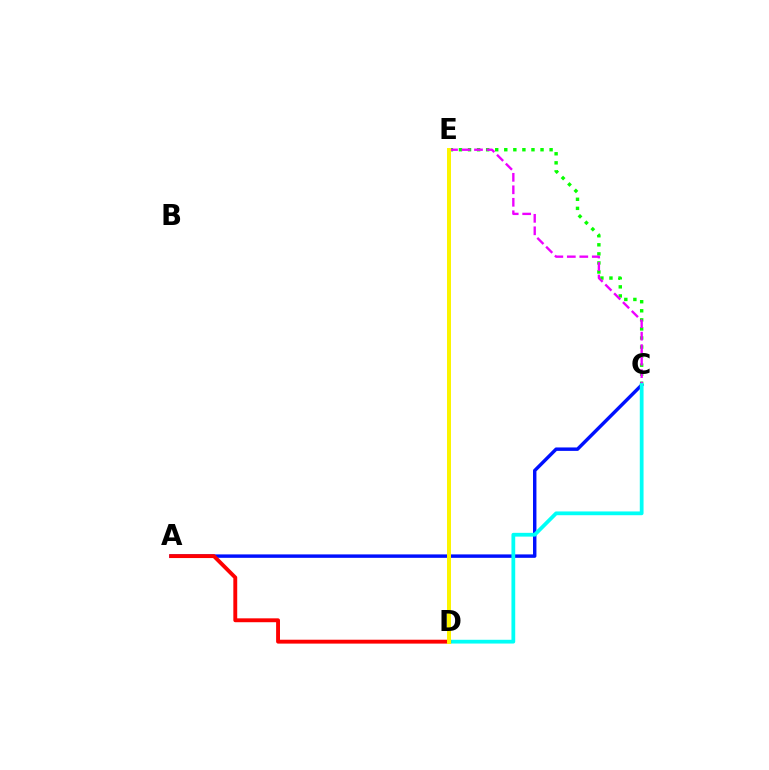{('A', 'C'): [{'color': '#0010ff', 'line_style': 'solid', 'thickness': 2.47}], ('C', 'E'): [{'color': '#08ff00', 'line_style': 'dotted', 'thickness': 2.46}, {'color': '#ee00ff', 'line_style': 'dashed', 'thickness': 1.7}], ('C', 'D'): [{'color': '#00fff6', 'line_style': 'solid', 'thickness': 2.71}], ('A', 'D'): [{'color': '#ff0000', 'line_style': 'solid', 'thickness': 2.8}], ('D', 'E'): [{'color': '#fcf500', 'line_style': 'solid', 'thickness': 2.87}]}